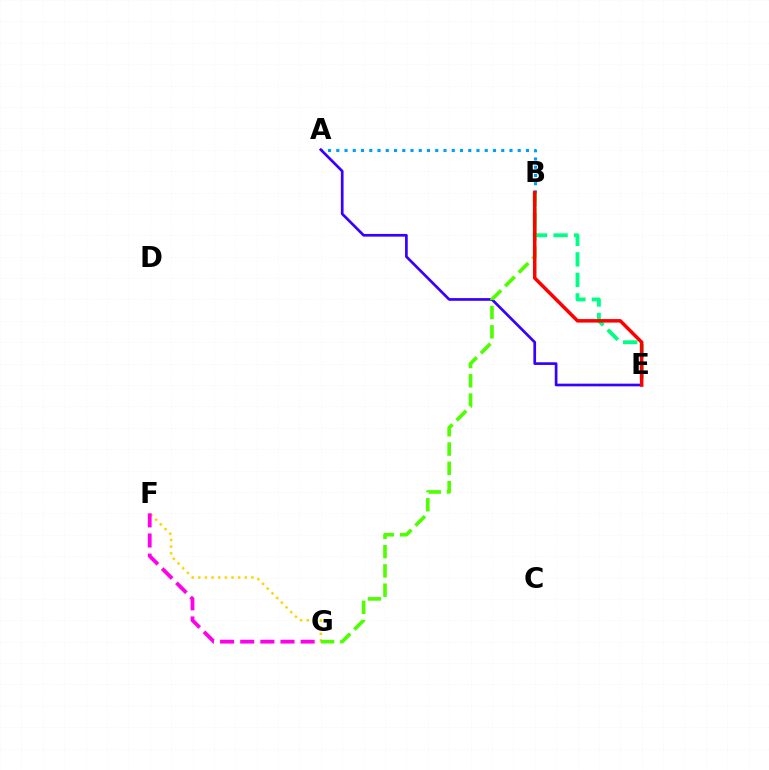{('B', 'E'): [{'color': '#00ff86', 'line_style': 'dashed', 'thickness': 2.78}, {'color': '#ff0000', 'line_style': 'solid', 'thickness': 2.53}], ('A', 'B'): [{'color': '#009eff', 'line_style': 'dotted', 'thickness': 2.24}], ('A', 'E'): [{'color': '#3700ff', 'line_style': 'solid', 'thickness': 1.94}], ('F', 'G'): [{'color': '#ffd500', 'line_style': 'dotted', 'thickness': 1.8}, {'color': '#ff00ed', 'line_style': 'dashed', 'thickness': 2.74}], ('B', 'G'): [{'color': '#4fff00', 'line_style': 'dashed', 'thickness': 2.62}]}